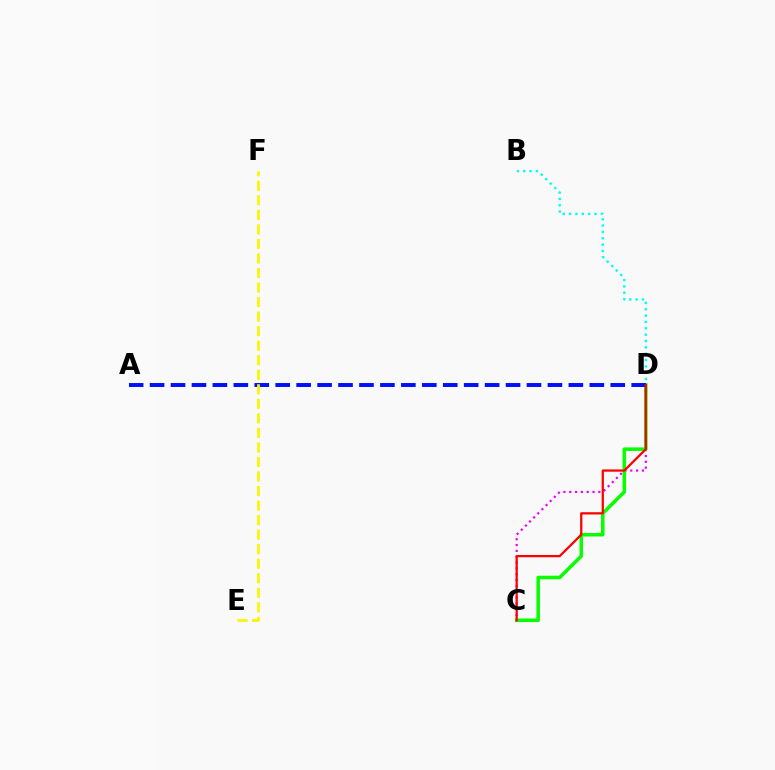{('C', 'D'): [{'color': '#ee00ff', 'line_style': 'dotted', 'thickness': 1.58}, {'color': '#08ff00', 'line_style': 'solid', 'thickness': 2.54}, {'color': '#ff0000', 'line_style': 'solid', 'thickness': 1.63}], ('B', 'D'): [{'color': '#00fff6', 'line_style': 'dotted', 'thickness': 1.72}], ('A', 'D'): [{'color': '#0010ff', 'line_style': 'dashed', 'thickness': 2.84}], ('E', 'F'): [{'color': '#fcf500', 'line_style': 'dashed', 'thickness': 1.97}]}